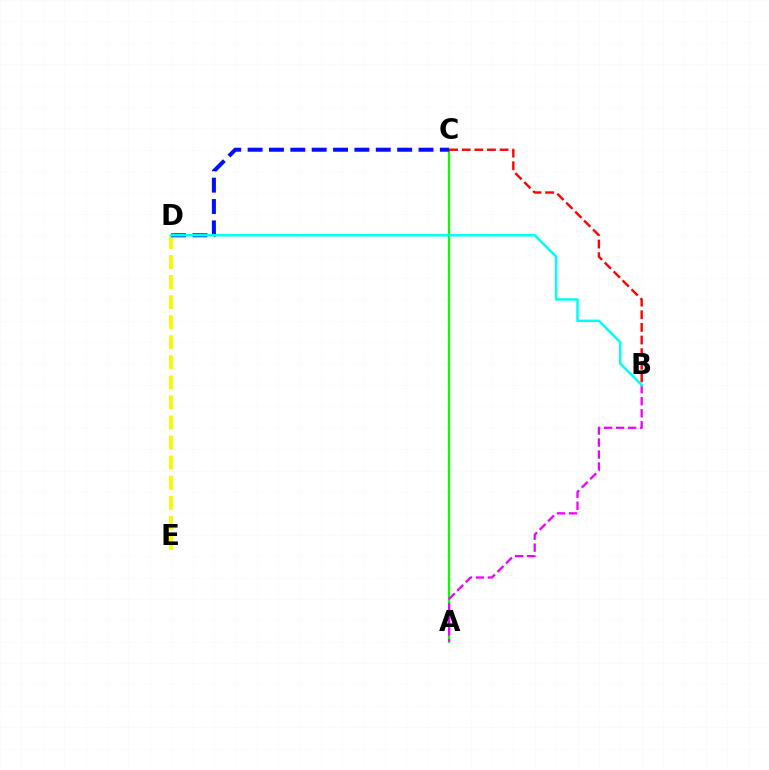{('D', 'E'): [{'color': '#fcf500', 'line_style': 'dashed', 'thickness': 2.72}], ('A', 'C'): [{'color': '#08ff00', 'line_style': 'solid', 'thickness': 1.59}], ('C', 'D'): [{'color': '#0010ff', 'line_style': 'dashed', 'thickness': 2.9}], ('A', 'B'): [{'color': '#ee00ff', 'line_style': 'dashed', 'thickness': 1.63}], ('B', 'C'): [{'color': '#ff0000', 'line_style': 'dashed', 'thickness': 1.72}], ('B', 'D'): [{'color': '#00fff6', 'line_style': 'solid', 'thickness': 1.81}]}